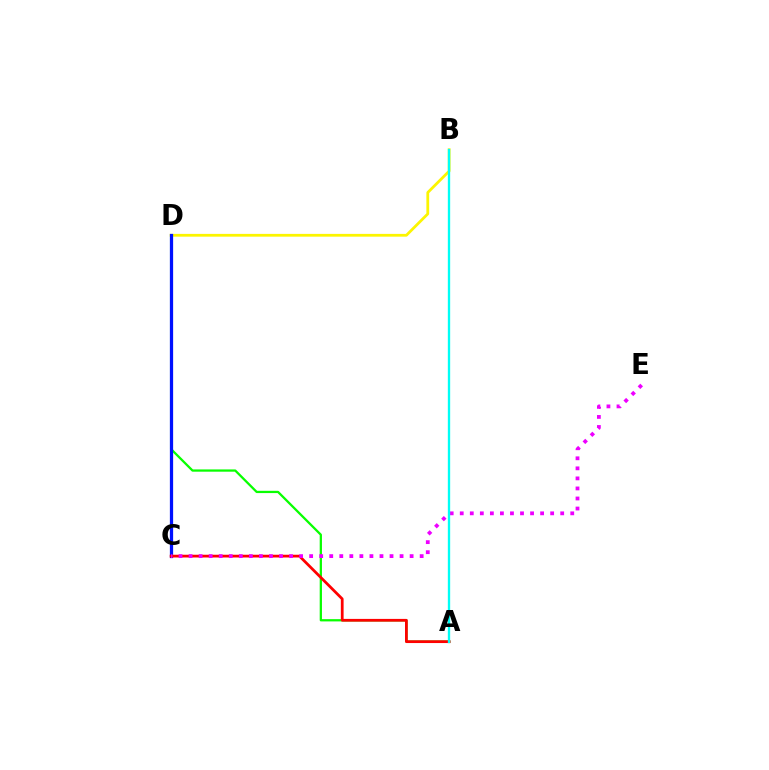{('A', 'D'): [{'color': '#08ff00', 'line_style': 'solid', 'thickness': 1.63}], ('B', 'D'): [{'color': '#fcf500', 'line_style': 'solid', 'thickness': 2.0}], ('C', 'D'): [{'color': '#0010ff', 'line_style': 'solid', 'thickness': 2.34}], ('A', 'C'): [{'color': '#ff0000', 'line_style': 'solid', 'thickness': 1.98}], ('C', 'E'): [{'color': '#ee00ff', 'line_style': 'dotted', 'thickness': 2.73}], ('A', 'B'): [{'color': '#00fff6', 'line_style': 'solid', 'thickness': 1.68}]}